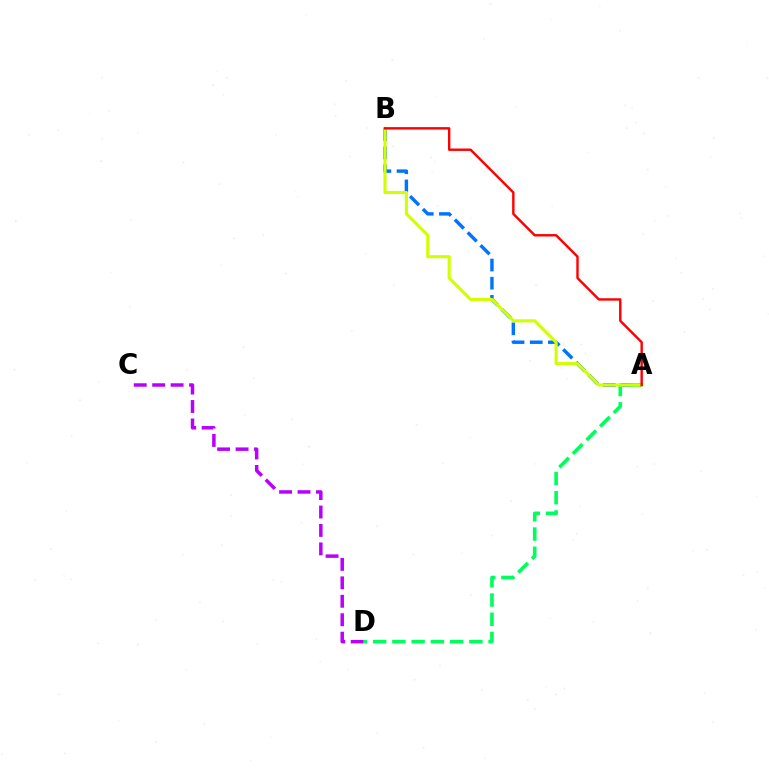{('A', 'B'): [{'color': '#0074ff', 'line_style': 'dashed', 'thickness': 2.47}, {'color': '#d1ff00', 'line_style': 'solid', 'thickness': 2.24}, {'color': '#ff0000', 'line_style': 'solid', 'thickness': 1.74}], ('A', 'D'): [{'color': '#00ff5c', 'line_style': 'dashed', 'thickness': 2.61}], ('C', 'D'): [{'color': '#b900ff', 'line_style': 'dashed', 'thickness': 2.51}]}